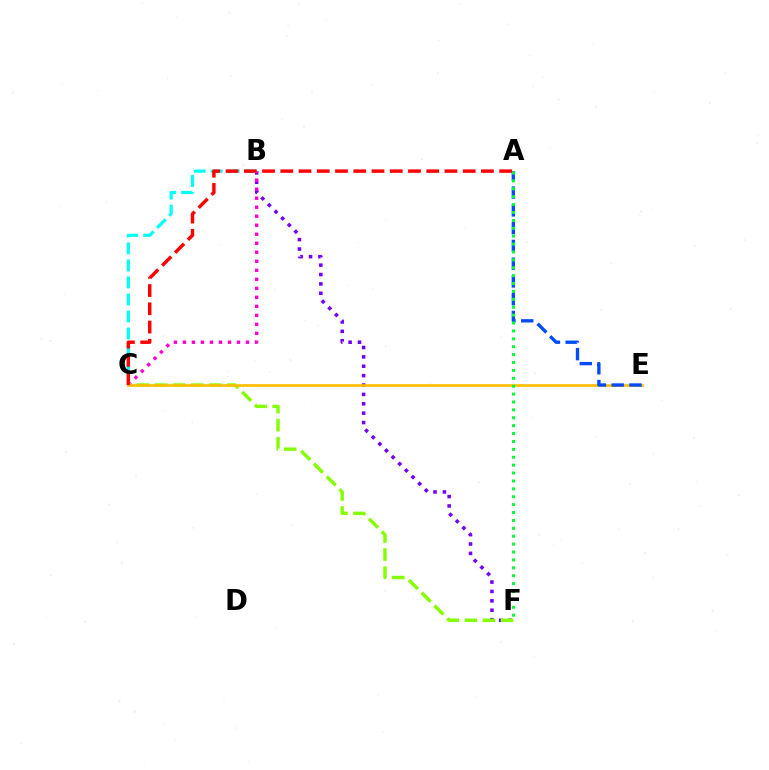{('B', 'F'): [{'color': '#7200ff', 'line_style': 'dotted', 'thickness': 2.55}], ('B', 'C'): [{'color': '#ff00cf', 'line_style': 'dotted', 'thickness': 2.45}, {'color': '#00fff6', 'line_style': 'dashed', 'thickness': 2.31}], ('C', 'F'): [{'color': '#84ff00', 'line_style': 'dashed', 'thickness': 2.46}], ('C', 'E'): [{'color': '#ffbd00', 'line_style': 'solid', 'thickness': 1.9}], ('A', 'C'): [{'color': '#ff0000', 'line_style': 'dashed', 'thickness': 2.48}], ('A', 'E'): [{'color': '#004bff', 'line_style': 'dashed', 'thickness': 2.41}], ('A', 'F'): [{'color': '#00ff39', 'line_style': 'dotted', 'thickness': 2.15}]}